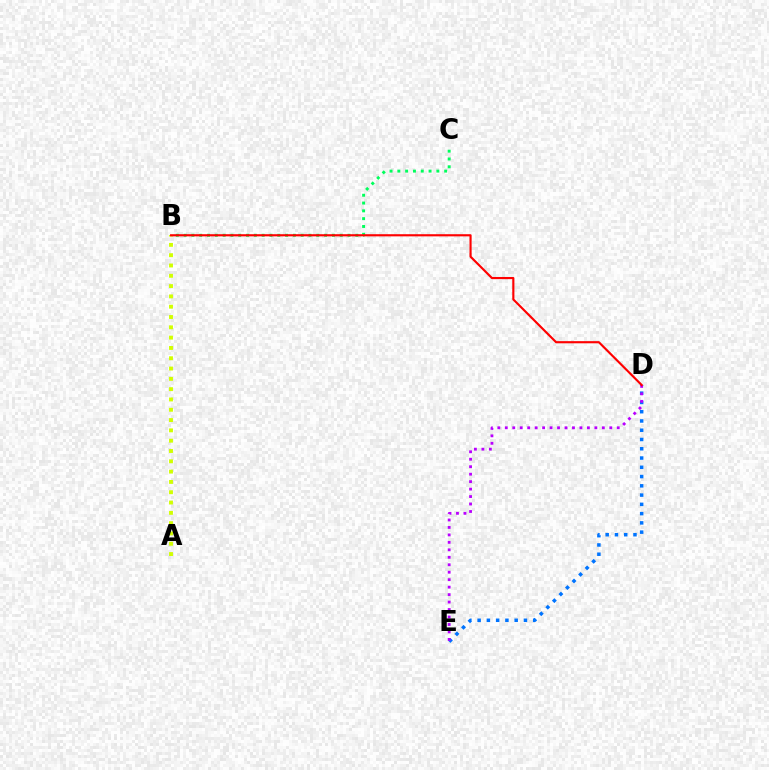{('D', 'E'): [{'color': '#0074ff', 'line_style': 'dotted', 'thickness': 2.52}, {'color': '#b900ff', 'line_style': 'dotted', 'thickness': 2.03}], ('B', 'C'): [{'color': '#00ff5c', 'line_style': 'dotted', 'thickness': 2.12}], ('A', 'B'): [{'color': '#d1ff00', 'line_style': 'dotted', 'thickness': 2.8}], ('B', 'D'): [{'color': '#ff0000', 'line_style': 'solid', 'thickness': 1.55}]}